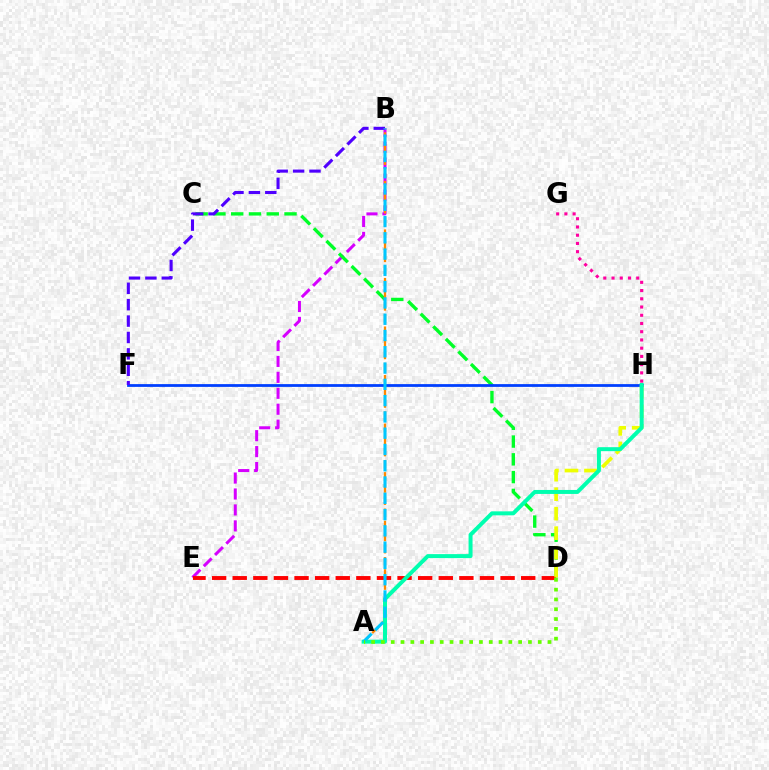{('B', 'E'): [{'color': '#d600ff', 'line_style': 'dashed', 'thickness': 2.17}], ('C', 'D'): [{'color': '#00ff27', 'line_style': 'dashed', 'thickness': 2.41}], ('D', 'E'): [{'color': '#ff0000', 'line_style': 'dashed', 'thickness': 2.8}], ('F', 'H'): [{'color': '#003fff', 'line_style': 'solid', 'thickness': 2.0}], ('D', 'H'): [{'color': '#eeff00', 'line_style': 'dashed', 'thickness': 2.65}], ('B', 'F'): [{'color': '#4f00ff', 'line_style': 'dashed', 'thickness': 2.23}], ('G', 'H'): [{'color': '#ff00a0', 'line_style': 'dotted', 'thickness': 2.24}], ('A', 'B'): [{'color': '#ff8800', 'line_style': 'dashed', 'thickness': 1.65}, {'color': '#00c7ff', 'line_style': 'dashed', 'thickness': 2.21}], ('A', 'H'): [{'color': '#00ffaf', 'line_style': 'solid', 'thickness': 2.87}], ('A', 'D'): [{'color': '#66ff00', 'line_style': 'dotted', 'thickness': 2.66}]}